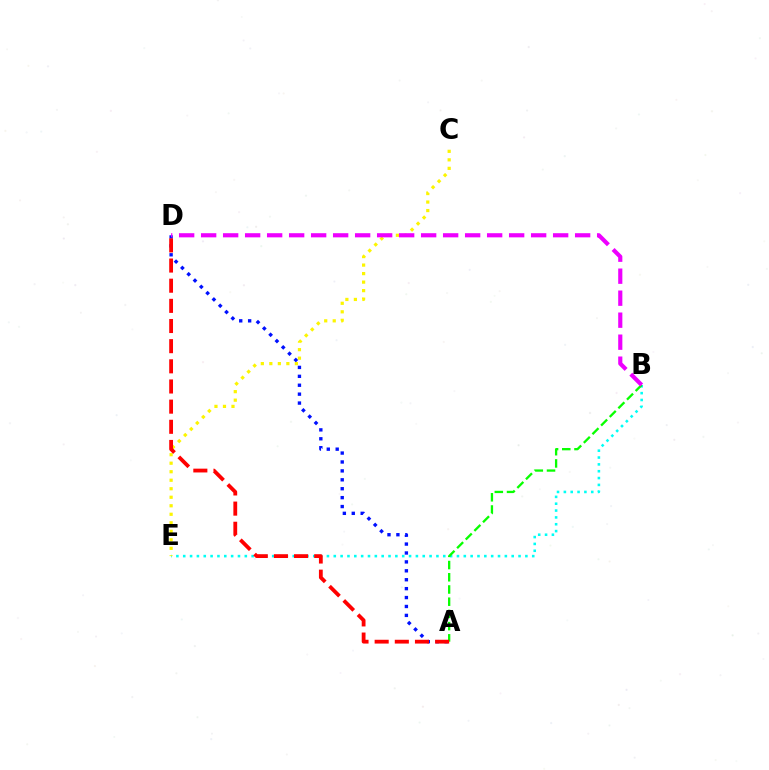{('B', 'E'): [{'color': '#00fff6', 'line_style': 'dotted', 'thickness': 1.86}], ('A', 'D'): [{'color': '#0010ff', 'line_style': 'dotted', 'thickness': 2.42}, {'color': '#ff0000', 'line_style': 'dashed', 'thickness': 2.74}], ('A', 'B'): [{'color': '#08ff00', 'line_style': 'dashed', 'thickness': 1.66}], ('C', 'E'): [{'color': '#fcf500', 'line_style': 'dotted', 'thickness': 2.31}], ('B', 'D'): [{'color': '#ee00ff', 'line_style': 'dashed', 'thickness': 2.99}]}